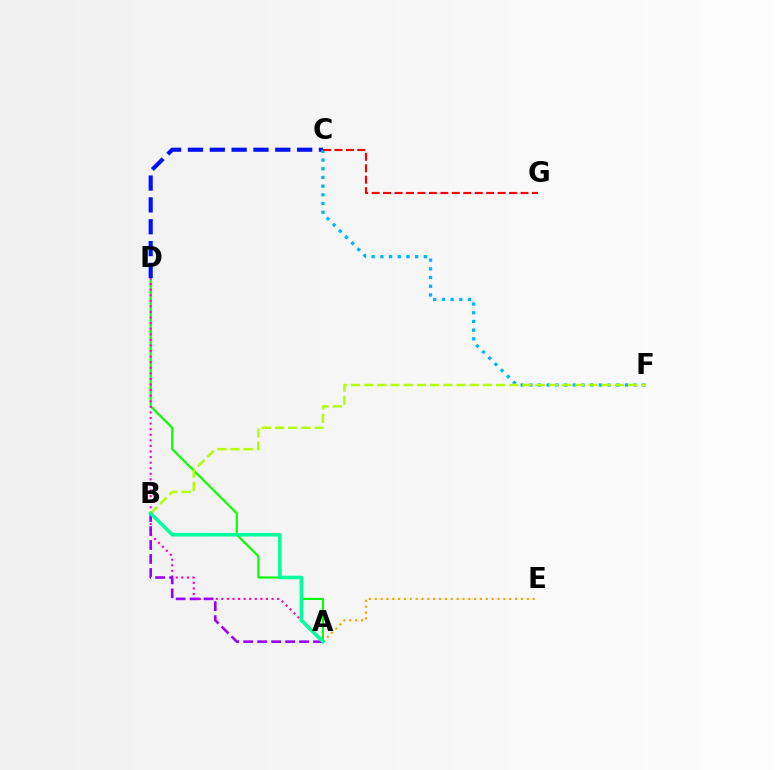{('A', 'D'): [{'color': '#08ff00', 'line_style': 'solid', 'thickness': 1.56}, {'color': '#ff00bd', 'line_style': 'dotted', 'thickness': 1.52}], ('C', 'D'): [{'color': '#0010ff', 'line_style': 'dashed', 'thickness': 2.97}], ('C', 'F'): [{'color': '#00b5ff', 'line_style': 'dotted', 'thickness': 2.36}], ('C', 'G'): [{'color': '#ff0000', 'line_style': 'dashed', 'thickness': 1.56}], ('B', 'F'): [{'color': '#b3ff00', 'line_style': 'dashed', 'thickness': 1.79}], ('A', 'B'): [{'color': '#9b00ff', 'line_style': 'dashed', 'thickness': 1.9}, {'color': '#00ff9d', 'line_style': 'solid', 'thickness': 2.57}], ('A', 'E'): [{'color': '#ffa500', 'line_style': 'dotted', 'thickness': 1.59}]}